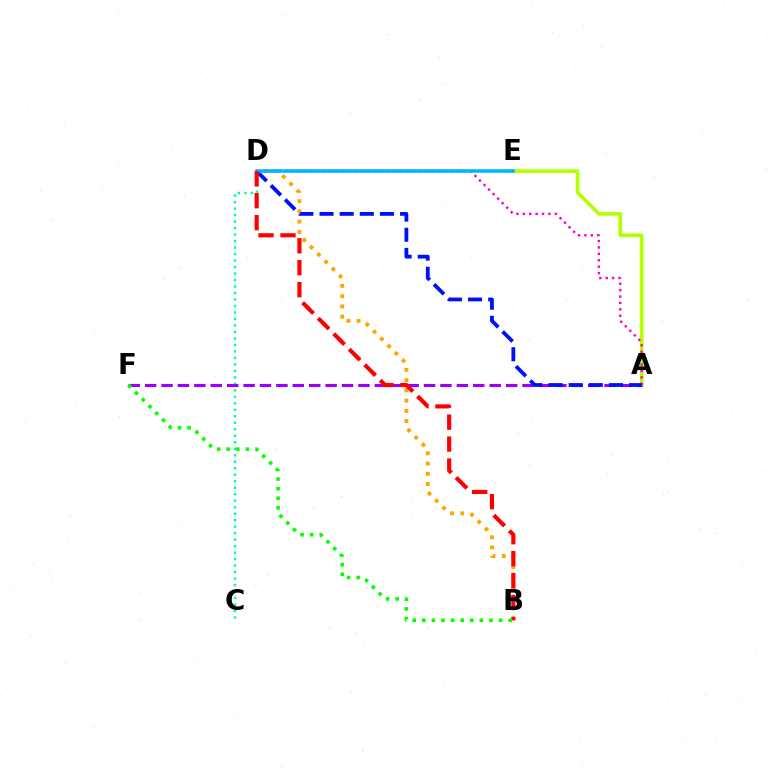{('B', 'D'): [{'color': '#ffa500', 'line_style': 'dotted', 'thickness': 2.79}, {'color': '#ff0000', 'line_style': 'dashed', 'thickness': 2.98}], ('A', 'E'): [{'color': '#b3ff00', 'line_style': 'solid', 'thickness': 2.63}], ('C', 'D'): [{'color': '#00ff9d', 'line_style': 'dotted', 'thickness': 1.76}], ('A', 'F'): [{'color': '#9b00ff', 'line_style': 'dashed', 'thickness': 2.23}], ('A', 'D'): [{'color': '#ff00bd', 'line_style': 'dotted', 'thickness': 1.74}, {'color': '#0010ff', 'line_style': 'dashed', 'thickness': 2.74}], ('D', 'E'): [{'color': '#00b5ff', 'line_style': 'solid', 'thickness': 2.55}], ('B', 'F'): [{'color': '#08ff00', 'line_style': 'dotted', 'thickness': 2.61}]}